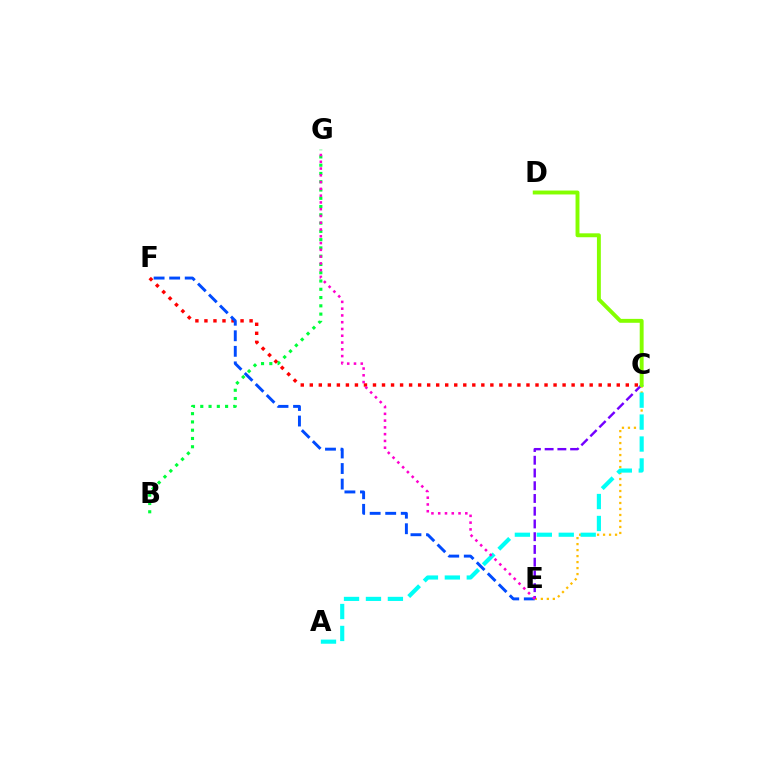{('C', 'E'): [{'color': '#ffbd00', 'line_style': 'dotted', 'thickness': 1.63}, {'color': '#7200ff', 'line_style': 'dashed', 'thickness': 1.73}], ('A', 'C'): [{'color': '#00fff6', 'line_style': 'dashed', 'thickness': 2.98}], ('C', 'D'): [{'color': '#84ff00', 'line_style': 'solid', 'thickness': 2.82}], ('C', 'F'): [{'color': '#ff0000', 'line_style': 'dotted', 'thickness': 2.45}], ('B', 'G'): [{'color': '#00ff39', 'line_style': 'dotted', 'thickness': 2.25}], ('E', 'F'): [{'color': '#004bff', 'line_style': 'dashed', 'thickness': 2.11}], ('E', 'G'): [{'color': '#ff00cf', 'line_style': 'dotted', 'thickness': 1.84}]}